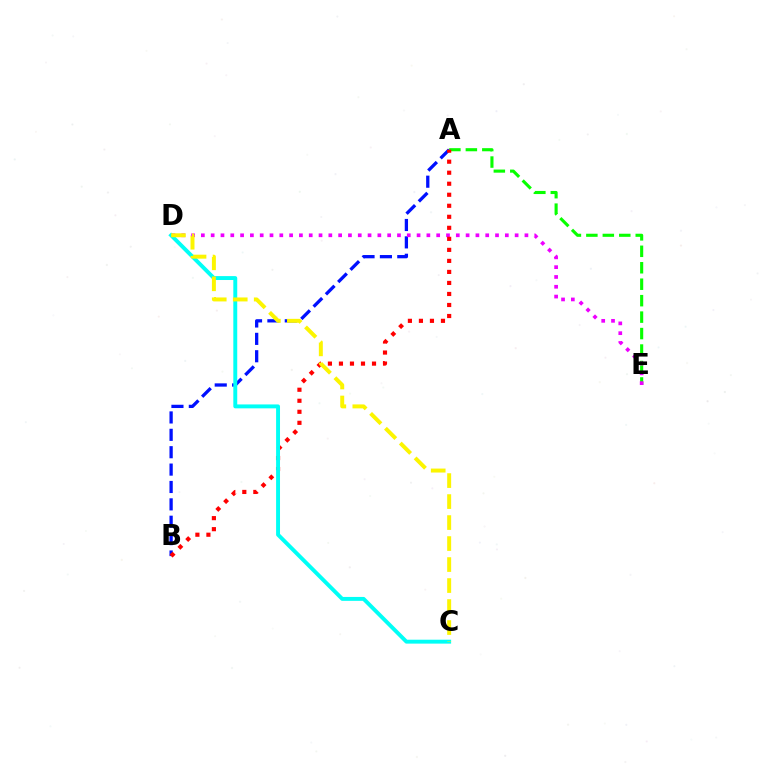{('A', 'E'): [{'color': '#08ff00', 'line_style': 'dashed', 'thickness': 2.24}], ('A', 'B'): [{'color': '#0010ff', 'line_style': 'dashed', 'thickness': 2.36}, {'color': '#ff0000', 'line_style': 'dotted', 'thickness': 2.99}], ('D', 'E'): [{'color': '#ee00ff', 'line_style': 'dotted', 'thickness': 2.66}], ('C', 'D'): [{'color': '#00fff6', 'line_style': 'solid', 'thickness': 2.82}, {'color': '#fcf500', 'line_style': 'dashed', 'thickness': 2.85}]}